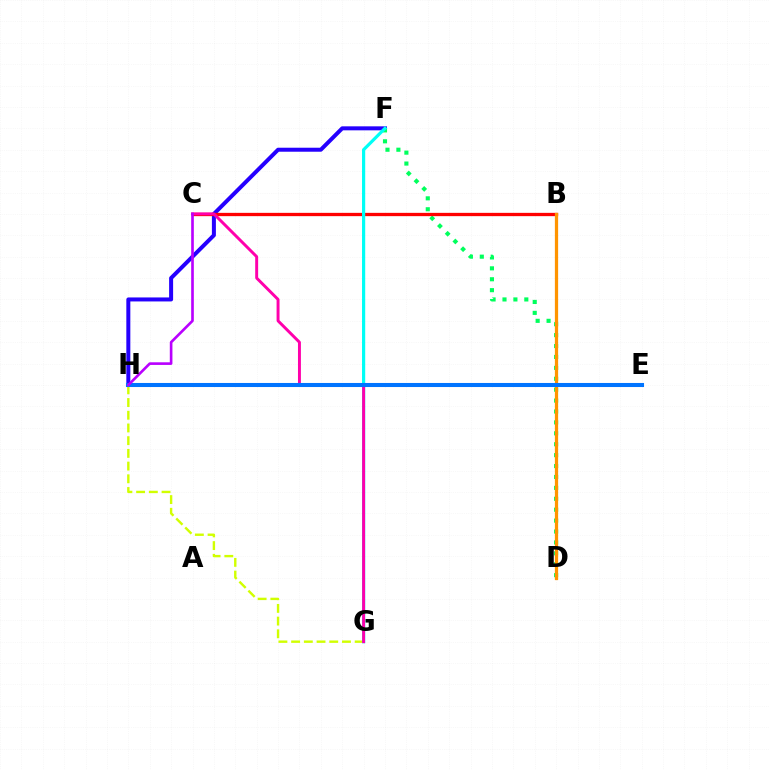{('F', 'H'): [{'color': '#2500ff', 'line_style': 'solid', 'thickness': 2.88}], ('D', 'F'): [{'color': '#00ff5c', 'line_style': 'dotted', 'thickness': 2.96}], ('B', 'D'): [{'color': '#3dff00', 'line_style': 'solid', 'thickness': 2.03}, {'color': '#ff9400', 'line_style': 'solid', 'thickness': 2.33}], ('G', 'H'): [{'color': '#d1ff00', 'line_style': 'dashed', 'thickness': 1.73}], ('B', 'C'): [{'color': '#ff0000', 'line_style': 'solid', 'thickness': 2.37}], ('F', 'G'): [{'color': '#00fff6', 'line_style': 'solid', 'thickness': 2.3}], ('C', 'G'): [{'color': '#ff00ac', 'line_style': 'solid', 'thickness': 2.12}], ('E', 'H'): [{'color': '#0074ff', 'line_style': 'solid', 'thickness': 2.92}], ('C', 'H'): [{'color': '#b900ff', 'line_style': 'solid', 'thickness': 1.9}]}